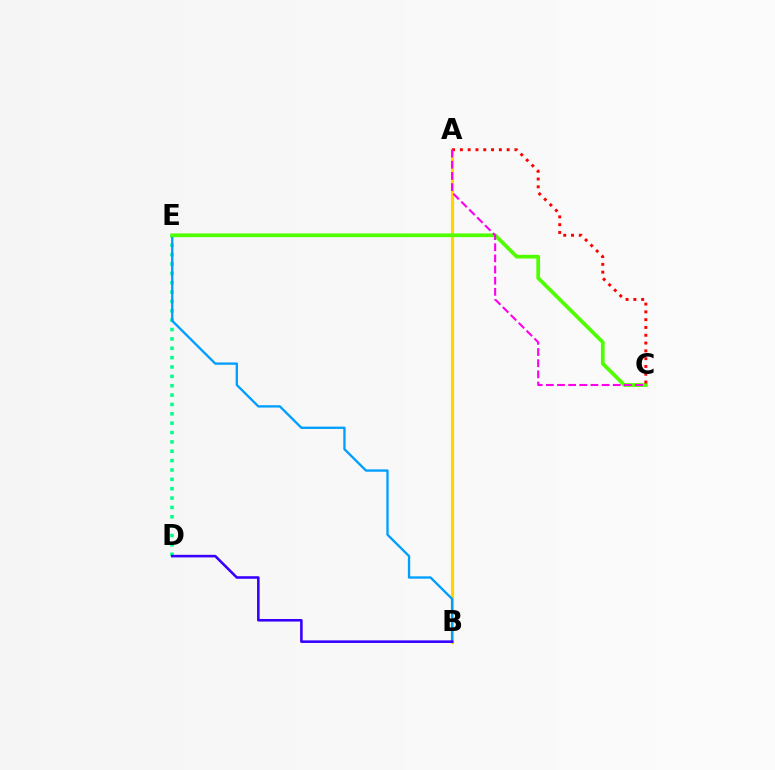{('A', 'B'): [{'color': '#ffd500', 'line_style': 'solid', 'thickness': 2.29}], ('D', 'E'): [{'color': '#00ff86', 'line_style': 'dotted', 'thickness': 2.54}], ('B', 'E'): [{'color': '#009eff', 'line_style': 'solid', 'thickness': 1.67}], ('C', 'E'): [{'color': '#4fff00', 'line_style': 'solid', 'thickness': 2.68}], ('A', 'C'): [{'color': '#ff0000', 'line_style': 'dotted', 'thickness': 2.12}, {'color': '#ff00ed', 'line_style': 'dashed', 'thickness': 1.52}], ('B', 'D'): [{'color': '#3700ff', 'line_style': 'solid', 'thickness': 1.86}]}